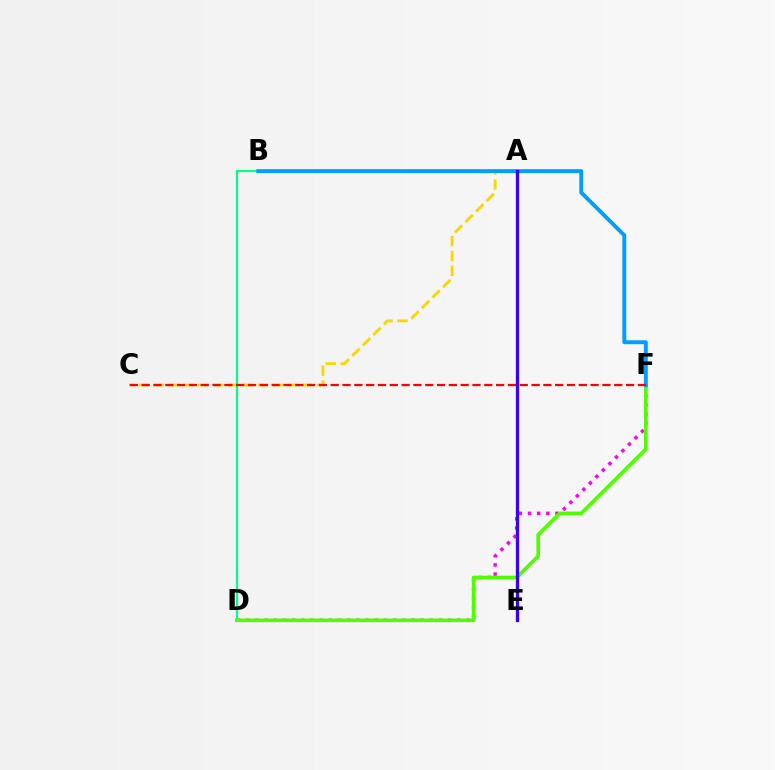{('A', 'C'): [{'color': '#ffd500', 'line_style': 'dashed', 'thickness': 2.02}], ('D', 'F'): [{'color': '#ff00ed', 'line_style': 'dotted', 'thickness': 2.49}, {'color': '#4fff00', 'line_style': 'solid', 'thickness': 2.59}], ('B', 'D'): [{'color': '#00ff86', 'line_style': 'solid', 'thickness': 1.53}], ('B', 'F'): [{'color': '#009eff', 'line_style': 'solid', 'thickness': 2.81}], ('C', 'F'): [{'color': '#ff0000', 'line_style': 'dashed', 'thickness': 1.6}], ('A', 'E'): [{'color': '#3700ff', 'line_style': 'solid', 'thickness': 2.37}]}